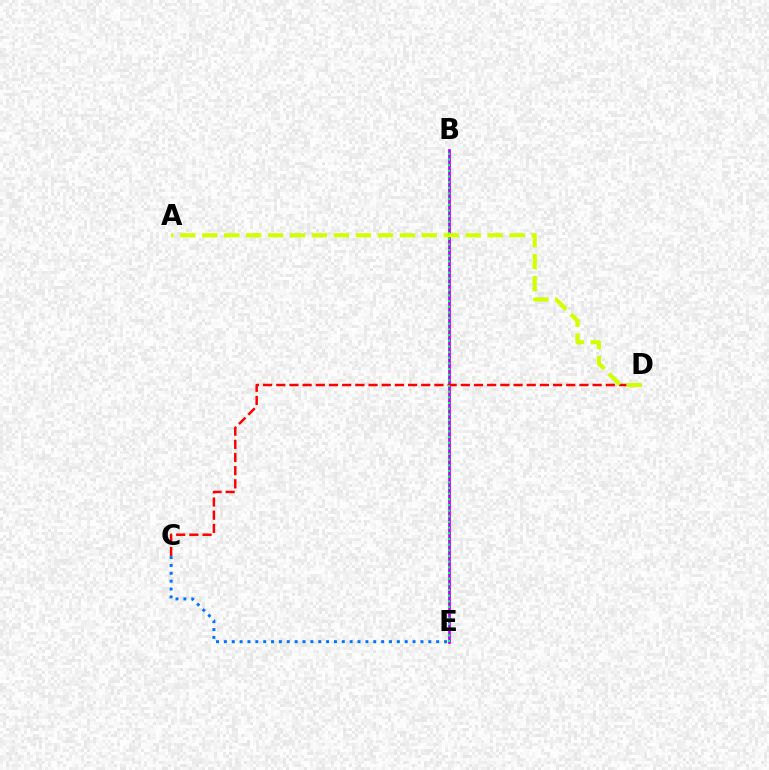{('C', 'E'): [{'color': '#0074ff', 'line_style': 'dotted', 'thickness': 2.14}], ('B', 'E'): [{'color': '#b900ff', 'line_style': 'solid', 'thickness': 1.96}, {'color': '#00ff5c', 'line_style': 'dotted', 'thickness': 1.54}], ('C', 'D'): [{'color': '#ff0000', 'line_style': 'dashed', 'thickness': 1.79}], ('A', 'D'): [{'color': '#d1ff00', 'line_style': 'dashed', 'thickness': 2.98}]}